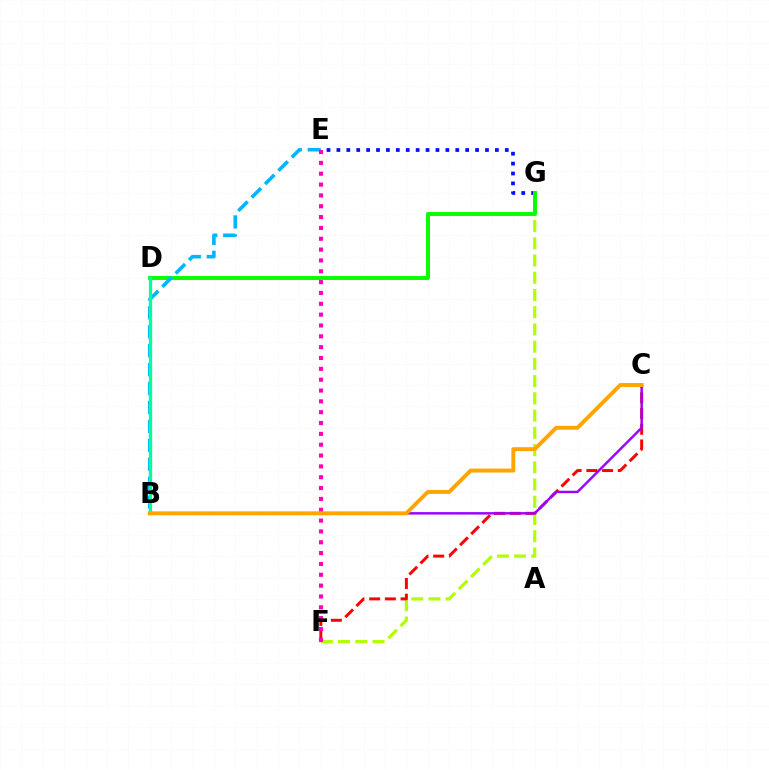{('F', 'G'): [{'color': '#b3ff00', 'line_style': 'dashed', 'thickness': 2.34}], ('E', 'G'): [{'color': '#0010ff', 'line_style': 'dotted', 'thickness': 2.69}], ('C', 'F'): [{'color': '#ff0000', 'line_style': 'dashed', 'thickness': 2.14}], ('D', 'G'): [{'color': '#08ff00', 'line_style': 'solid', 'thickness': 2.84}], ('B', 'E'): [{'color': '#00b5ff', 'line_style': 'dashed', 'thickness': 2.57}], ('E', 'F'): [{'color': '#ff00bd', 'line_style': 'dotted', 'thickness': 2.95}], ('B', 'C'): [{'color': '#9b00ff', 'line_style': 'solid', 'thickness': 1.75}, {'color': '#ffa500', 'line_style': 'solid', 'thickness': 2.83}], ('B', 'D'): [{'color': '#00ff9d', 'line_style': 'solid', 'thickness': 2.36}]}